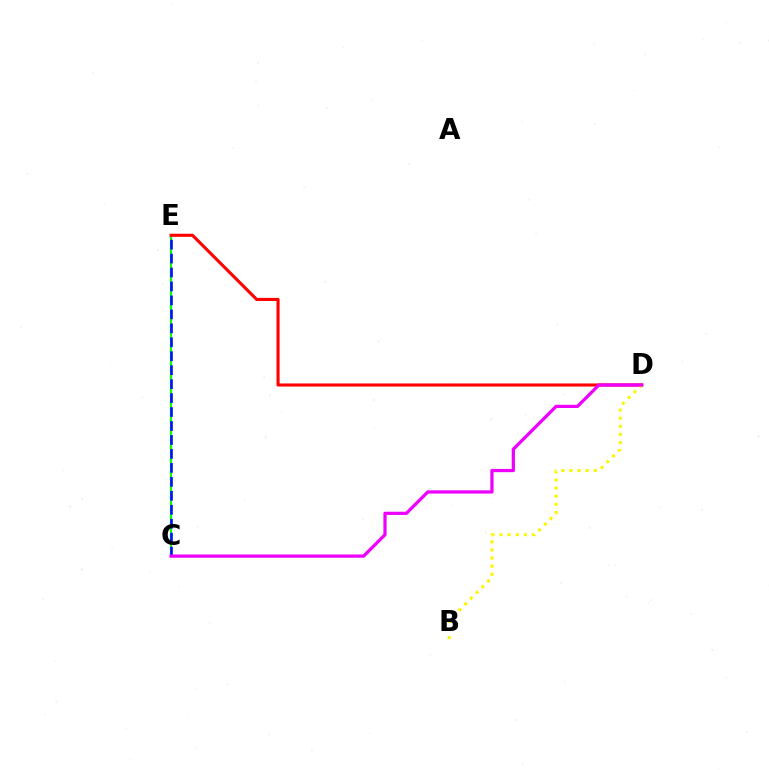{('C', 'E'): [{'color': '#00fff6', 'line_style': 'dotted', 'thickness': 1.73}, {'color': '#08ff00', 'line_style': 'solid', 'thickness': 1.52}, {'color': '#0010ff', 'line_style': 'dashed', 'thickness': 1.9}], ('D', 'E'): [{'color': '#ff0000', 'line_style': 'solid', 'thickness': 2.23}], ('B', 'D'): [{'color': '#fcf500', 'line_style': 'dotted', 'thickness': 2.2}], ('C', 'D'): [{'color': '#ee00ff', 'line_style': 'solid', 'thickness': 2.33}]}